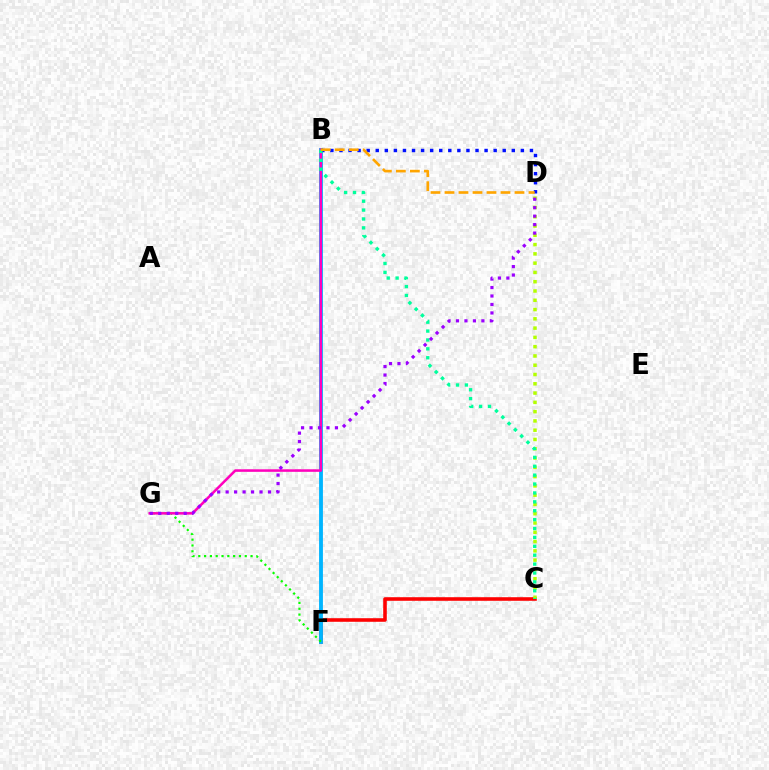{('C', 'F'): [{'color': '#ff0000', 'line_style': 'solid', 'thickness': 2.58}], ('B', 'F'): [{'color': '#00b5ff', 'line_style': 'solid', 'thickness': 2.76}], ('F', 'G'): [{'color': '#08ff00', 'line_style': 'dotted', 'thickness': 1.58}], ('C', 'D'): [{'color': '#b3ff00', 'line_style': 'dotted', 'thickness': 2.52}], ('B', 'D'): [{'color': '#0010ff', 'line_style': 'dotted', 'thickness': 2.46}, {'color': '#ffa500', 'line_style': 'dashed', 'thickness': 1.9}], ('B', 'G'): [{'color': '#ff00bd', 'line_style': 'solid', 'thickness': 1.83}], ('B', 'C'): [{'color': '#00ff9d', 'line_style': 'dotted', 'thickness': 2.42}], ('D', 'G'): [{'color': '#9b00ff', 'line_style': 'dotted', 'thickness': 2.3}]}